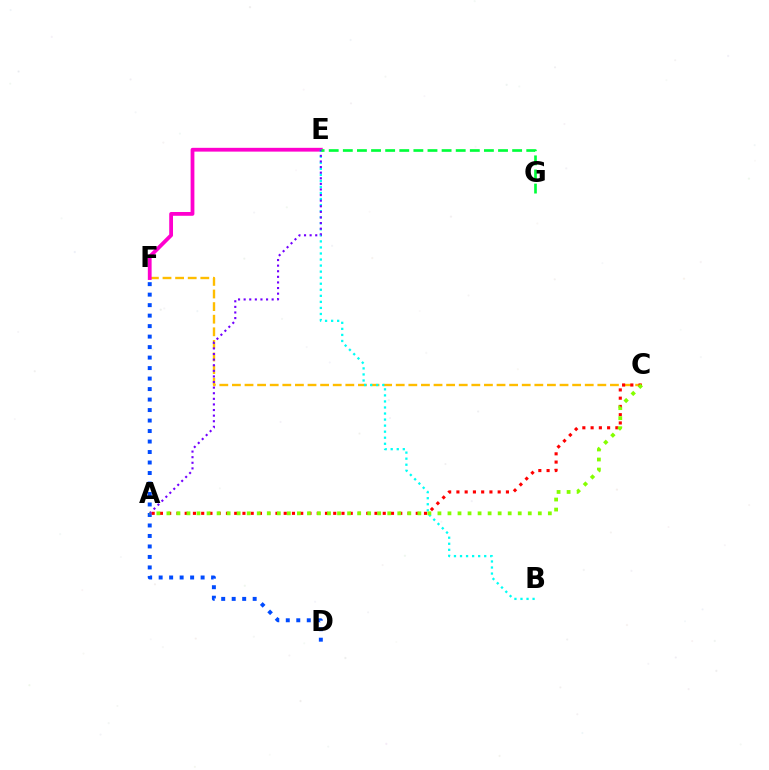{('C', 'F'): [{'color': '#ffbd00', 'line_style': 'dashed', 'thickness': 1.71}], ('D', 'F'): [{'color': '#004bff', 'line_style': 'dotted', 'thickness': 2.85}], ('A', 'C'): [{'color': '#ff0000', 'line_style': 'dotted', 'thickness': 2.24}, {'color': '#84ff00', 'line_style': 'dotted', 'thickness': 2.73}], ('E', 'F'): [{'color': '#ff00cf', 'line_style': 'solid', 'thickness': 2.73}], ('B', 'E'): [{'color': '#00fff6', 'line_style': 'dotted', 'thickness': 1.64}], ('A', 'E'): [{'color': '#7200ff', 'line_style': 'dotted', 'thickness': 1.52}], ('E', 'G'): [{'color': '#00ff39', 'line_style': 'dashed', 'thickness': 1.92}]}